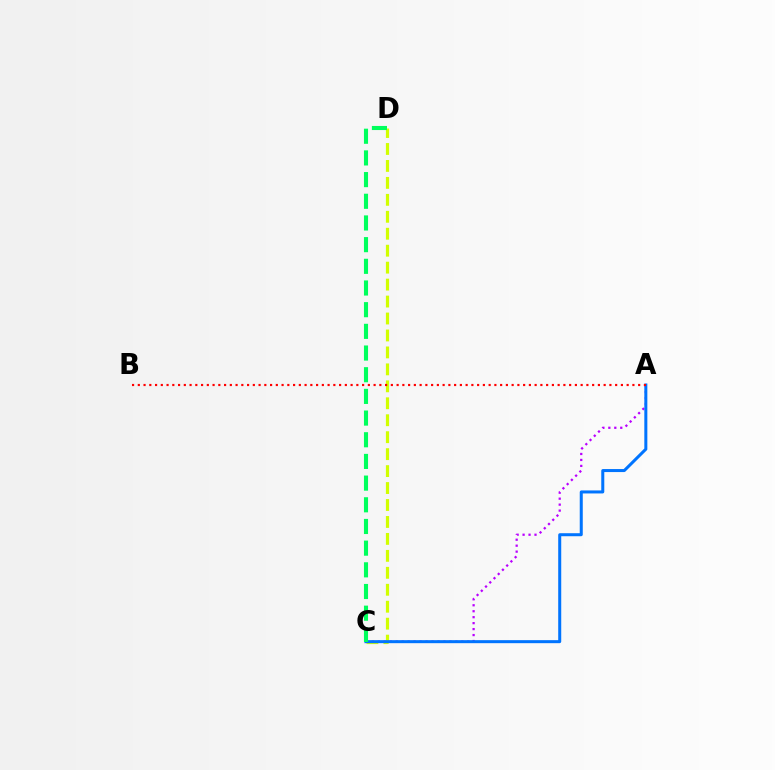{('A', 'C'): [{'color': '#b900ff', 'line_style': 'dotted', 'thickness': 1.62}, {'color': '#0074ff', 'line_style': 'solid', 'thickness': 2.17}], ('C', 'D'): [{'color': '#d1ff00', 'line_style': 'dashed', 'thickness': 2.3}, {'color': '#00ff5c', 'line_style': 'dashed', 'thickness': 2.95}], ('A', 'B'): [{'color': '#ff0000', 'line_style': 'dotted', 'thickness': 1.56}]}